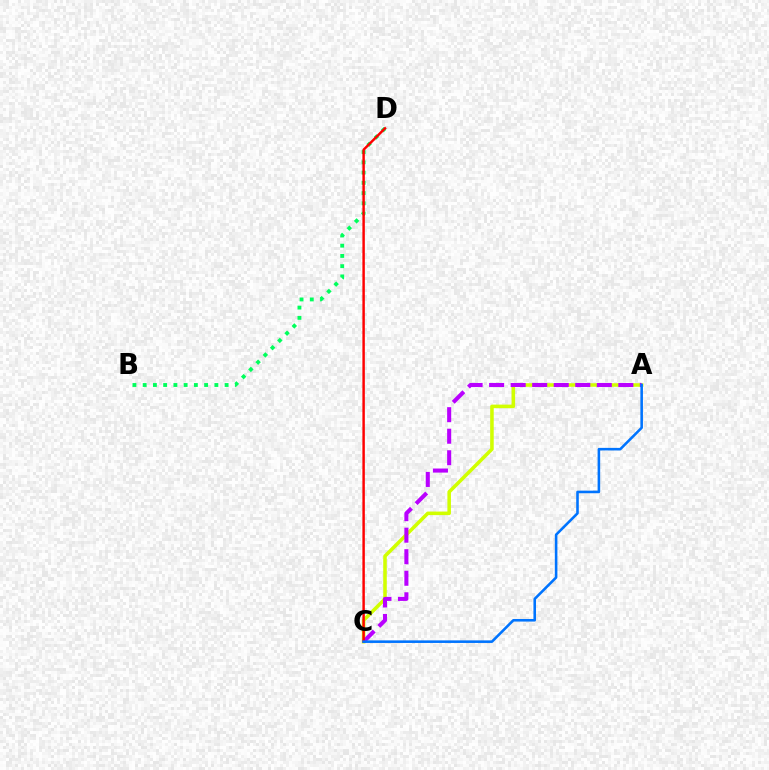{('B', 'D'): [{'color': '#00ff5c', 'line_style': 'dotted', 'thickness': 2.78}], ('A', 'C'): [{'color': '#d1ff00', 'line_style': 'solid', 'thickness': 2.56}, {'color': '#b900ff', 'line_style': 'dashed', 'thickness': 2.93}, {'color': '#0074ff', 'line_style': 'solid', 'thickness': 1.85}], ('C', 'D'): [{'color': '#ff0000', 'line_style': 'solid', 'thickness': 1.77}]}